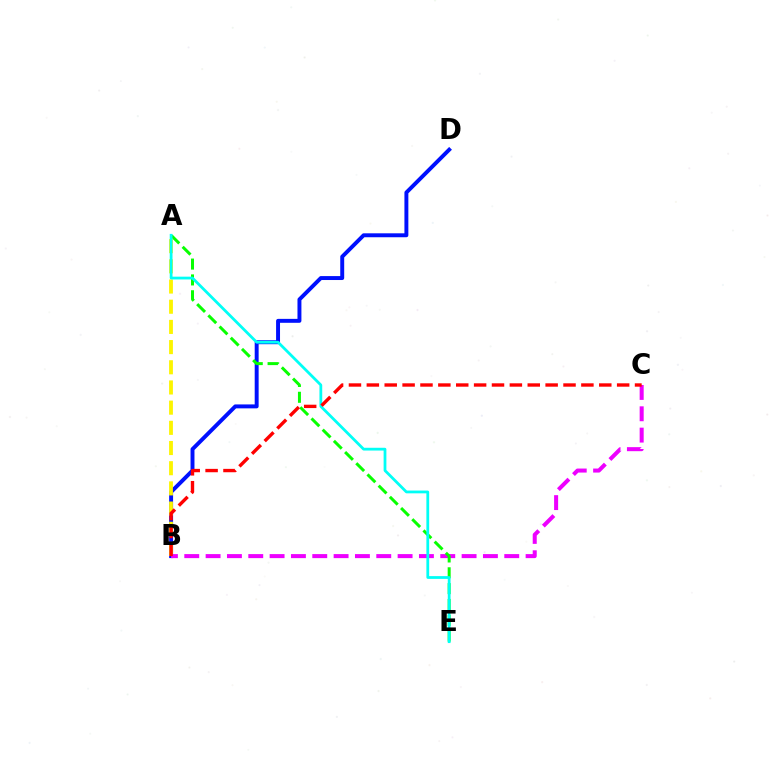{('B', 'D'): [{'color': '#0010ff', 'line_style': 'solid', 'thickness': 2.83}], ('A', 'B'): [{'color': '#fcf500', 'line_style': 'dashed', 'thickness': 2.74}], ('B', 'C'): [{'color': '#ee00ff', 'line_style': 'dashed', 'thickness': 2.9}, {'color': '#ff0000', 'line_style': 'dashed', 'thickness': 2.43}], ('A', 'E'): [{'color': '#08ff00', 'line_style': 'dashed', 'thickness': 2.15}, {'color': '#00fff6', 'line_style': 'solid', 'thickness': 2.0}]}